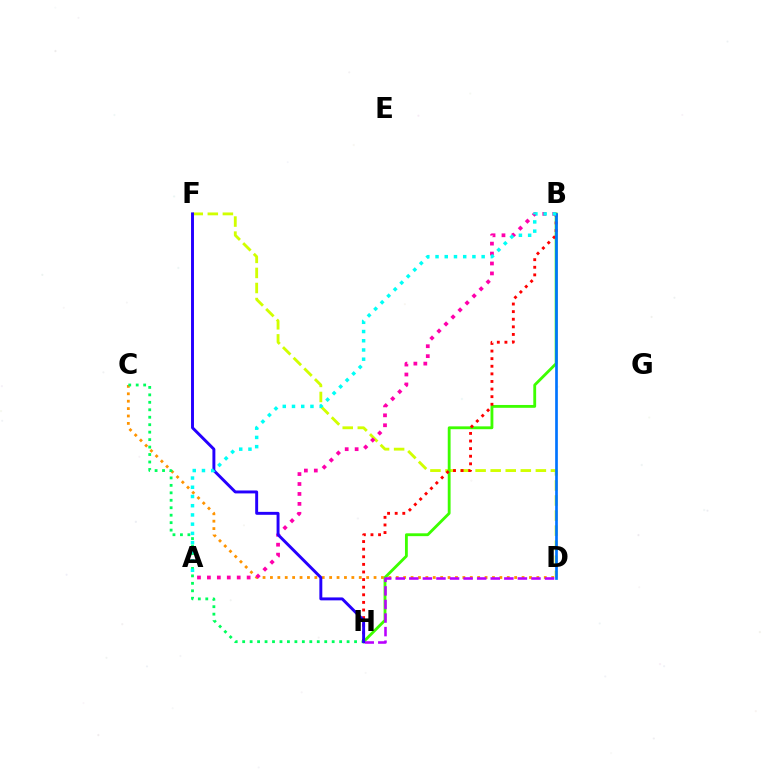{('C', 'D'): [{'color': '#ff9400', 'line_style': 'dotted', 'thickness': 2.01}], ('C', 'H'): [{'color': '#00ff5c', 'line_style': 'dotted', 'thickness': 2.03}], ('D', 'F'): [{'color': '#d1ff00', 'line_style': 'dashed', 'thickness': 2.05}], ('B', 'H'): [{'color': '#3dff00', 'line_style': 'solid', 'thickness': 2.04}, {'color': '#ff0000', 'line_style': 'dotted', 'thickness': 2.07}], ('A', 'B'): [{'color': '#ff00ac', 'line_style': 'dotted', 'thickness': 2.7}, {'color': '#00fff6', 'line_style': 'dotted', 'thickness': 2.51}], ('B', 'D'): [{'color': '#0074ff', 'line_style': 'solid', 'thickness': 1.93}], ('D', 'H'): [{'color': '#b900ff', 'line_style': 'dashed', 'thickness': 1.84}], ('F', 'H'): [{'color': '#2500ff', 'line_style': 'solid', 'thickness': 2.11}]}